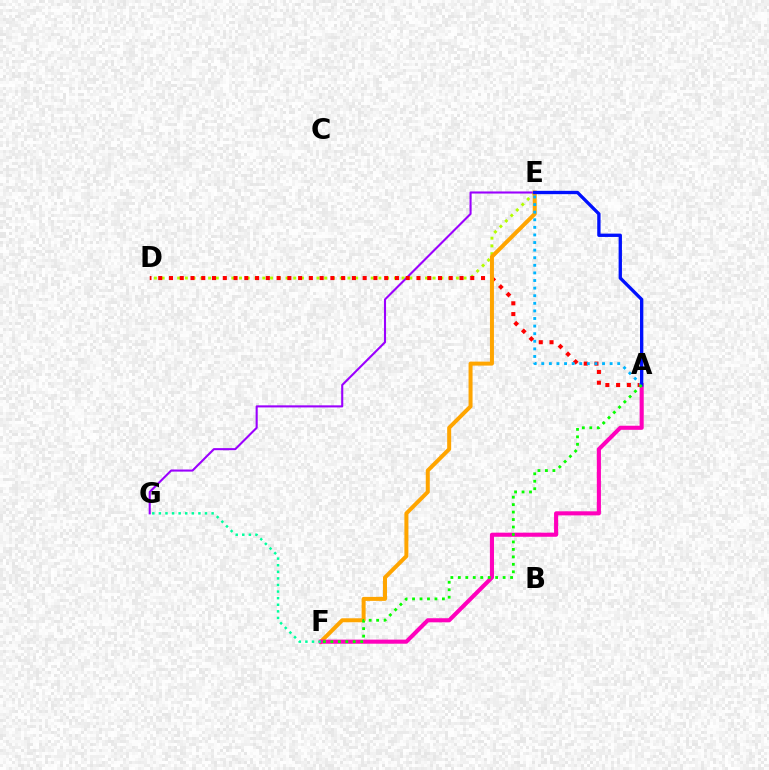{('D', 'E'): [{'color': '#b3ff00', 'line_style': 'dotted', 'thickness': 2.1}], ('E', 'G'): [{'color': '#9b00ff', 'line_style': 'solid', 'thickness': 1.51}], ('A', 'D'): [{'color': '#ff0000', 'line_style': 'dotted', 'thickness': 2.92}], ('E', 'F'): [{'color': '#ffa500', 'line_style': 'solid', 'thickness': 2.88}], ('A', 'E'): [{'color': '#00b5ff', 'line_style': 'dotted', 'thickness': 2.06}, {'color': '#0010ff', 'line_style': 'solid', 'thickness': 2.4}], ('A', 'F'): [{'color': '#ff00bd', 'line_style': 'solid', 'thickness': 2.94}, {'color': '#08ff00', 'line_style': 'dotted', 'thickness': 2.03}], ('F', 'G'): [{'color': '#00ff9d', 'line_style': 'dotted', 'thickness': 1.79}]}